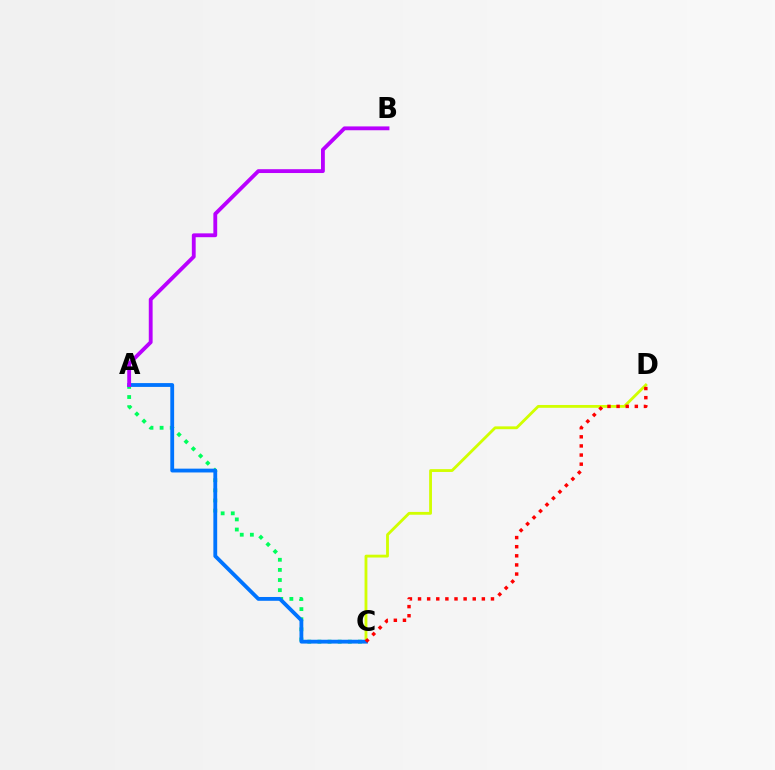{('C', 'D'): [{'color': '#d1ff00', 'line_style': 'solid', 'thickness': 2.04}, {'color': '#ff0000', 'line_style': 'dotted', 'thickness': 2.48}], ('A', 'C'): [{'color': '#00ff5c', 'line_style': 'dotted', 'thickness': 2.75}, {'color': '#0074ff', 'line_style': 'solid', 'thickness': 2.75}], ('A', 'B'): [{'color': '#b900ff', 'line_style': 'solid', 'thickness': 2.76}]}